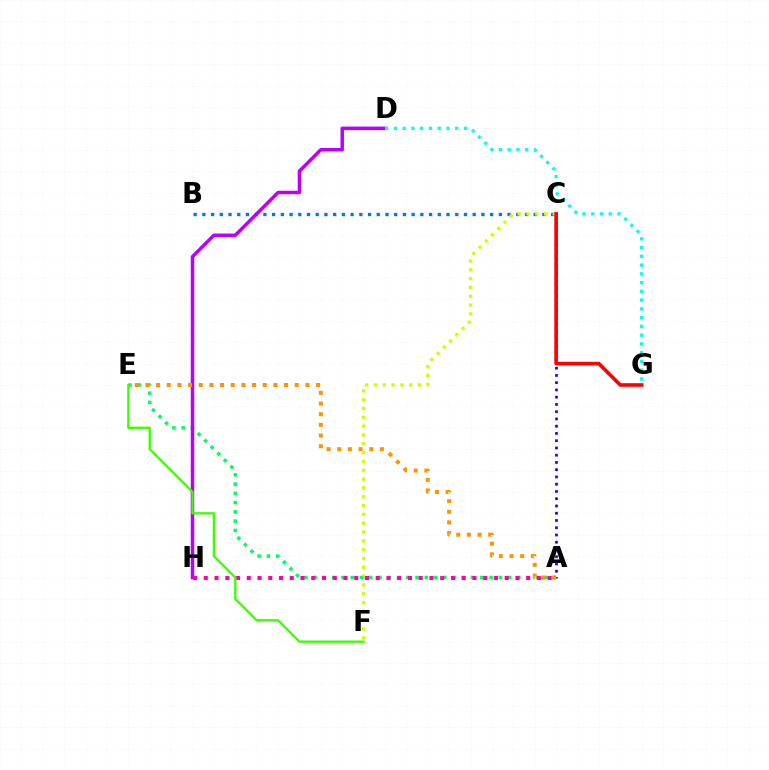{('A', 'C'): [{'color': '#2500ff', 'line_style': 'dotted', 'thickness': 1.97}], ('B', 'C'): [{'color': '#0074ff', 'line_style': 'dotted', 'thickness': 2.37}], ('C', 'F'): [{'color': '#d1ff00', 'line_style': 'dotted', 'thickness': 2.4}], ('C', 'G'): [{'color': '#ff0000', 'line_style': 'solid', 'thickness': 2.62}], ('A', 'E'): [{'color': '#00ff5c', 'line_style': 'dotted', 'thickness': 2.52}, {'color': '#ff9400', 'line_style': 'dotted', 'thickness': 2.9}], ('D', 'H'): [{'color': '#b900ff', 'line_style': 'solid', 'thickness': 2.52}], ('D', 'G'): [{'color': '#00fff6', 'line_style': 'dotted', 'thickness': 2.38}], ('A', 'H'): [{'color': '#ff00ac', 'line_style': 'dotted', 'thickness': 2.92}], ('E', 'F'): [{'color': '#3dff00', 'line_style': 'solid', 'thickness': 1.67}]}